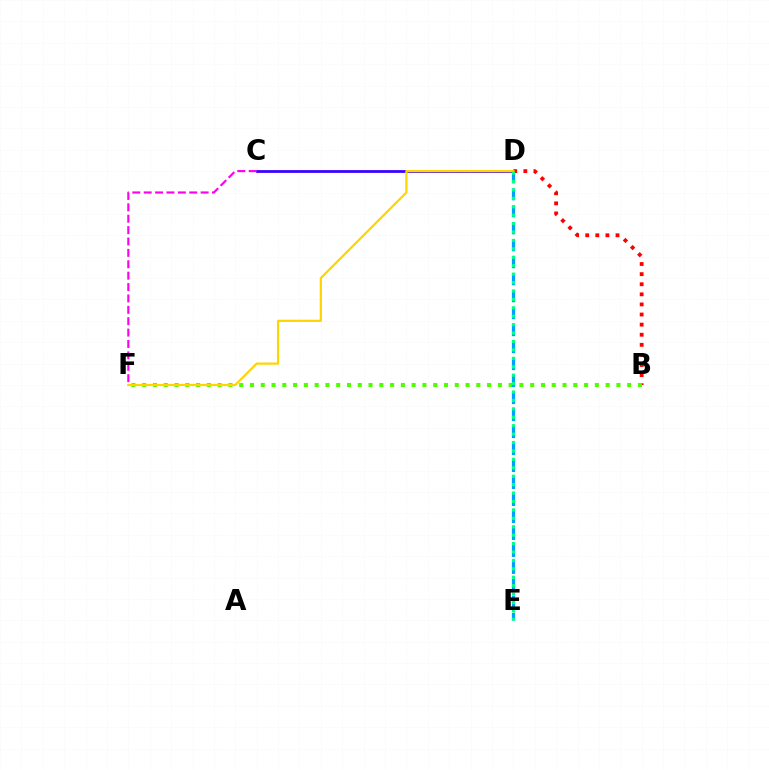{('C', 'D'): [{'color': '#3700ff', 'line_style': 'solid', 'thickness': 1.98}], ('B', 'D'): [{'color': '#ff0000', 'line_style': 'dotted', 'thickness': 2.74}], ('B', 'F'): [{'color': '#4fff00', 'line_style': 'dotted', 'thickness': 2.93}], ('D', 'E'): [{'color': '#009eff', 'line_style': 'dashed', 'thickness': 2.31}, {'color': '#00ff86', 'line_style': 'dotted', 'thickness': 2.29}], ('D', 'F'): [{'color': '#ffd500', 'line_style': 'solid', 'thickness': 1.59}], ('C', 'F'): [{'color': '#ff00ed', 'line_style': 'dashed', 'thickness': 1.55}]}